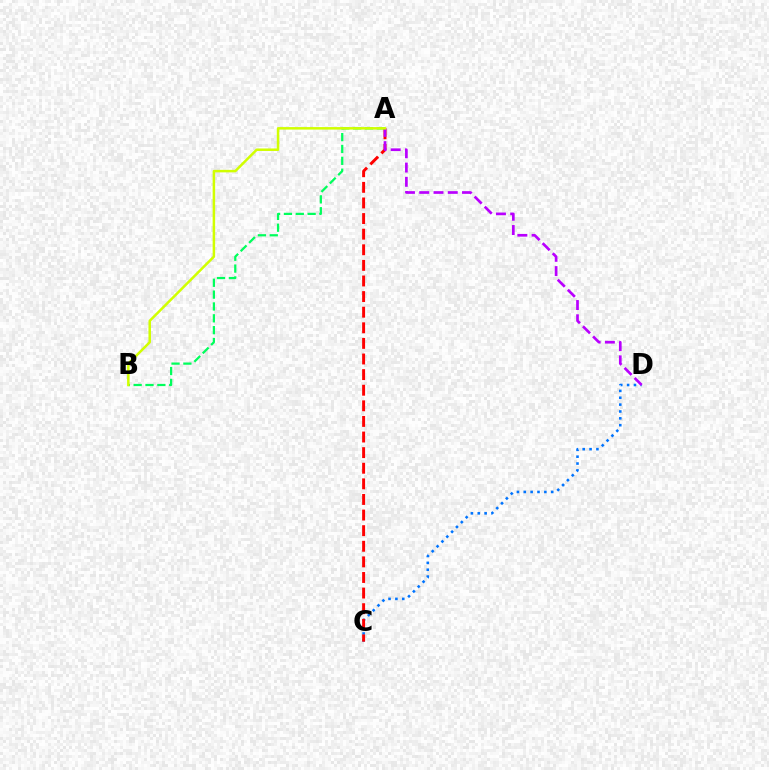{('C', 'D'): [{'color': '#0074ff', 'line_style': 'dotted', 'thickness': 1.86}], ('A', 'B'): [{'color': '#00ff5c', 'line_style': 'dashed', 'thickness': 1.61}, {'color': '#d1ff00', 'line_style': 'solid', 'thickness': 1.8}], ('A', 'C'): [{'color': '#ff0000', 'line_style': 'dashed', 'thickness': 2.12}], ('A', 'D'): [{'color': '#b900ff', 'line_style': 'dashed', 'thickness': 1.94}]}